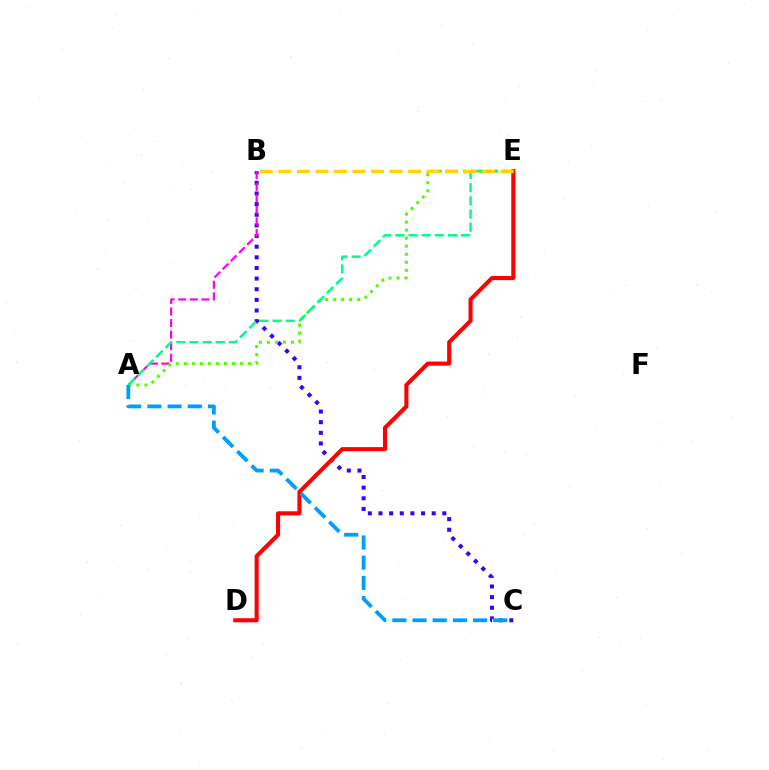{('B', 'C'): [{'color': '#3700ff', 'line_style': 'dotted', 'thickness': 2.89}], ('A', 'B'): [{'color': '#ff00ed', 'line_style': 'dashed', 'thickness': 1.57}], ('D', 'E'): [{'color': '#ff0000', 'line_style': 'solid', 'thickness': 2.94}], ('A', 'E'): [{'color': '#4fff00', 'line_style': 'dotted', 'thickness': 2.18}, {'color': '#00ff86', 'line_style': 'dashed', 'thickness': 1.78}], ('A', 'C'): [{'color': '#009eff', 'line_style': 'dashed', 'thickness': 2.74}], ('B', 'E'): [{'color': '#ffd500', 'line_style': 'dashed', 'thickness': 2.52}]}